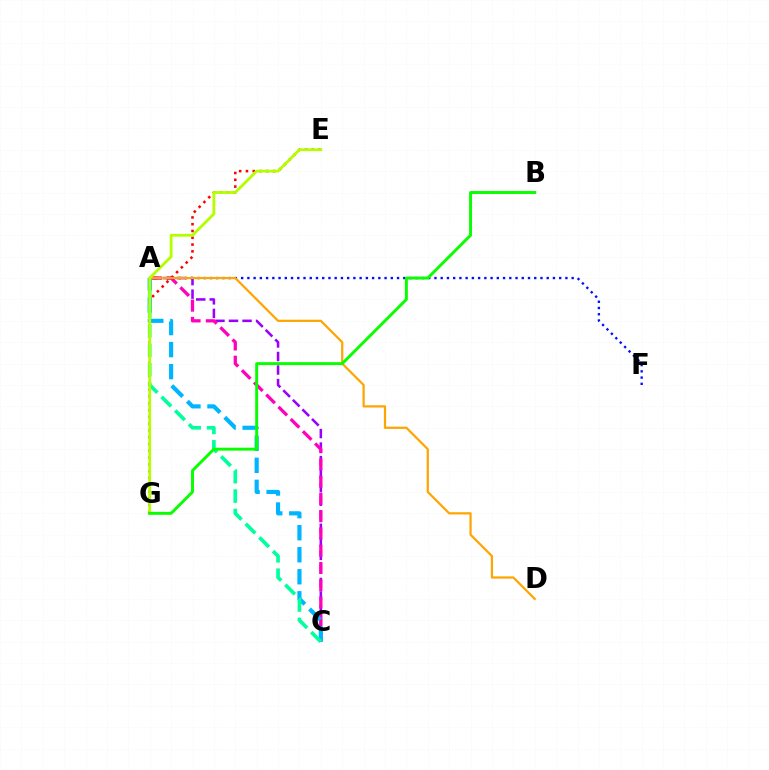{('E', 'G'): [{'color': '#ff0000', 'line_style': 'dotted', 'thickness': 1.84}, {'color': '#b3ff00', 'line_style': 'solid', 'thickness': 2.02}], ('A', 'C'): [{'color': '#9b00ff', 'line_style': 'dashed', 'thickness': 1.84}, {'color': '#ff00bd', 'line_style': 'dashed', 'thickness': 2.35}, {'color': '#00b5ff', 'line_style': 'dashed', 'thickness': 2.99}, {'color': '#00ff9d', 'line_style': 'dashed', 'thickness': 2.63}], ('A', 'F'): [{'color': '#0010ff', 'line_style': 'dotted', 'thickness': 1.69}], ('A', 'D'): [{'color': '#ffa500', 'line_style': 'solid', 'thickness': 1.6}], ('B', 'G'): [{'color': '#08ff00', 'line_style': 'solid', 'thickness': 2.11}]}